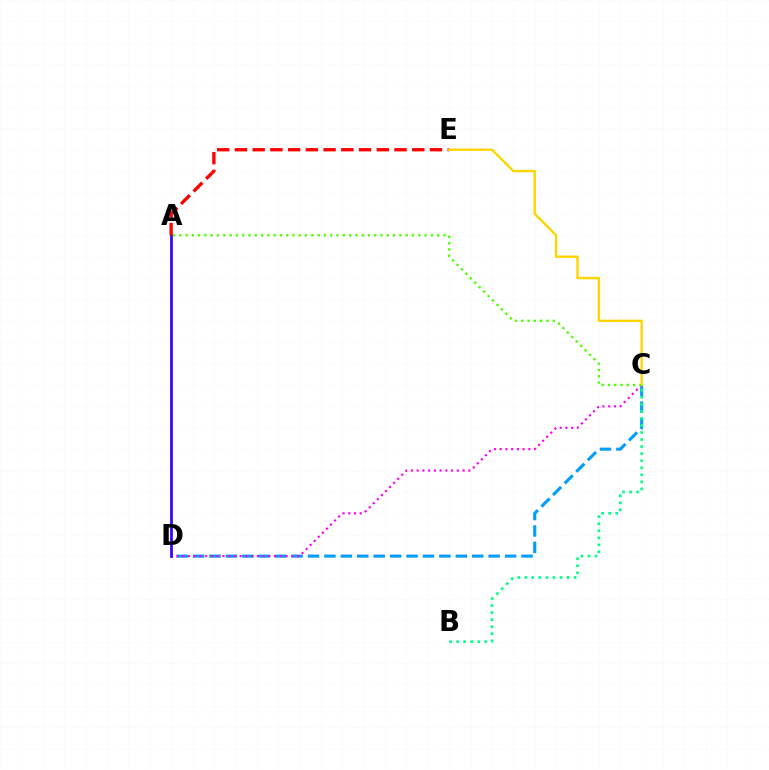{('C', 'D'): [{'color': '#009eff', 'line_style': 'dashed', 'thickness': 2.23}, {'color': '#ff00ed', 'line_style': 'dotted', 'thickness': 1.56}], ('B', 'C'): [{'color': '#00ff86', 'line_style': 'dotted', 'thickness': 1.92}], ('A', 'D'): [{'color': '#3700ff', 'line_style': 'solid', 'thickness': 1.97}], ('A', 'E'): [{'color': '#ff0000', 'line_style': 'dashed', 'thickness': 2.41}], ('C', 'E'): [{'color': '#ffd500', 'line_style': 'solid', 'thickness': 1.72}], ('A', 'C'): [{'color': '#4fff00', 'line_style': 'dotted', 'thickness': 1.71}]}